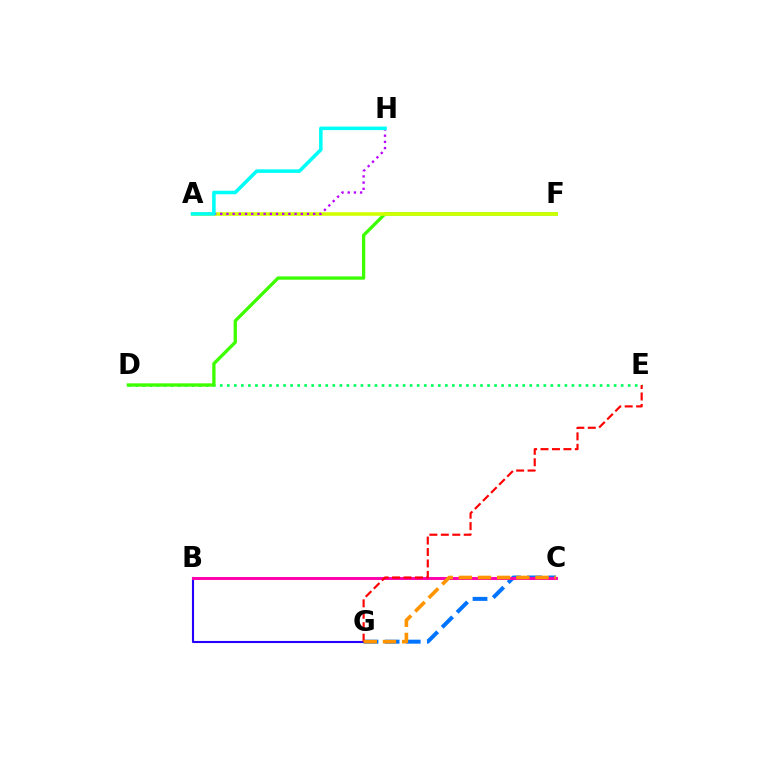{('B', 'G'): [{'color': '#2500ff', 'line_style': 'solid', 'thickness': 1.51}], ('D', 'E'): [{'color': '#00ff5c', 'line_style': 'dotted', 'thickness': 1.91}], ('C', 'G'): [{'color': '#0074ff', 'line_style': 'dashed', 'thickness': 2.87}, {'color': '#ff9400', 'line_style': 'dashed', 'thickness': 2.6}], ('B', 'C'): [{'color': '#ff00ac', 'line_style': 'solid', 'thickness': 2.11}], ('D', 'F'): [{'color': '#3dff00', 'line_style': 'solid', 'thickness': 2.39}], ('A', 'F'): [{'color': '#d1ff00', 'line_style': 'solid', 'thickness': 2.58}], ('E', 'G'): [{'color': '#ff0000', 'line_style': 'dashed', 'thickness': 1.55}], ('A', 'H'): [{'color': '#b900ff', 'line_style': 'dotted', 'thickness': 1.68}, {'color': '#00fff6', 'line_style': 'solid', 'thickness': 2.55}]}